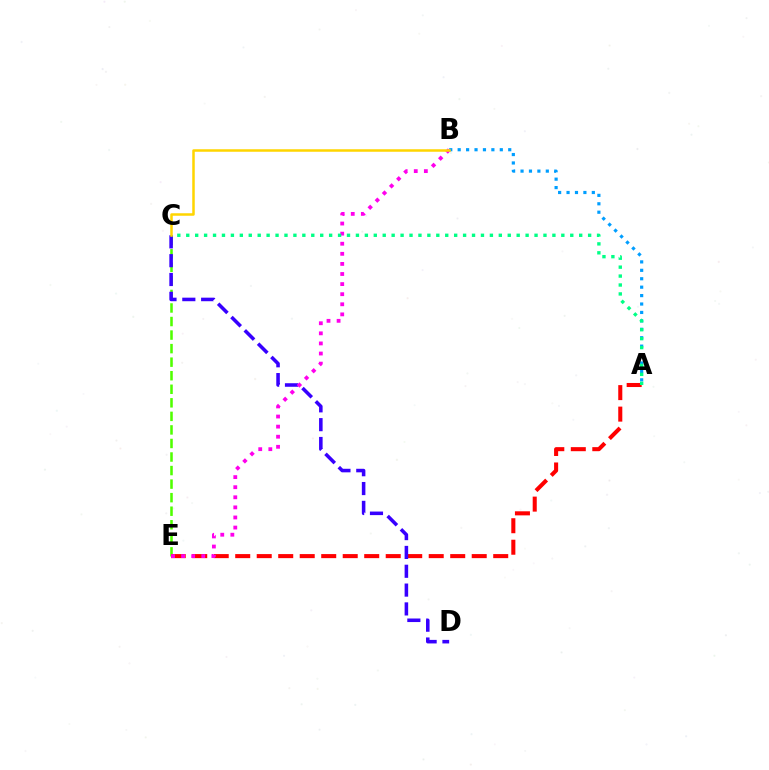{('C', 'E'): [{'color': '#4fff00', 'line_style': 'dashed', 'thickness': 1.84}], ('A', 'E'): [{'color': '#ff0000', 'line_style': 'dashed', 'thickness': 2.92}], ('C', 'D'): [{'color': '#3700ff', 'line_style': 'dashed', 'thickness': 2.56}], ('A', 'B'): [{'color': '#009eff', 'line_style': 'dotted', 'thickness': 2.29}], ('B', 'E'): [{'color': '#ff00ed', 'line_style': 'dotted', 'thickness': 2.74}], ('A', 'C'): [{'color': '#00ff86', 'line_style': 'dotted', 'thickness': 2.43}], ('B', 'C'): [{'color': '#ffd500', 'line_style': 'solid', 'thickness': 1.8}]}